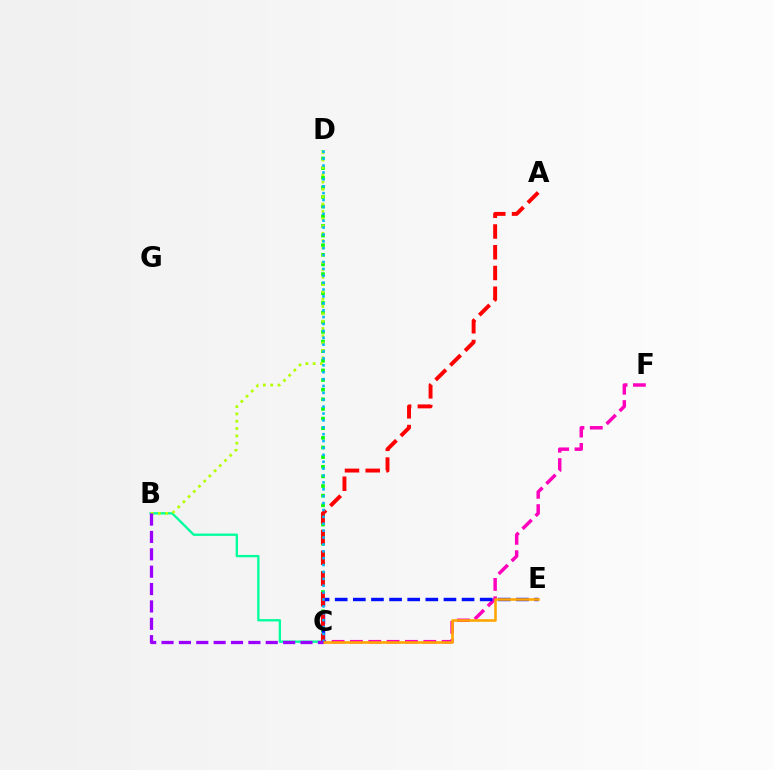{('C', 'F'): [{'color': '#ff00bd', 'line_style': 'dashed', 'thickness': 2.49}], ('C', 'D'): [{'color': '#08ff00', 'line_style': 'dotted', 'thickness': 2.62}, {'color': '#00b5ff', 'line_style': 'dotted', 'thickness': 1.87}], ('C', 'E'): [{'color': '#0010ff', 'line_style': 'dashed', 'thickness': 2.46}, {'color': '#ffa500', 'line_style': 'solid', 'thickness': 1.86}], ('B', 'C'): [{'color': '#00ff9d', 'line_style': 'solid', 'thickness': 1.68}, {'color': '#9b00ff', 'line_style': 'dashed', 'thickness': 2.36}], ('A', 'C'): [{'color': '#ff0000', 'line_style': 'dashed', 'thickness': 2.82}], ('B', 'D'): [{'color': '#b3ff00', 'line_style': 'dotted', 'thickness': 1.99}]}